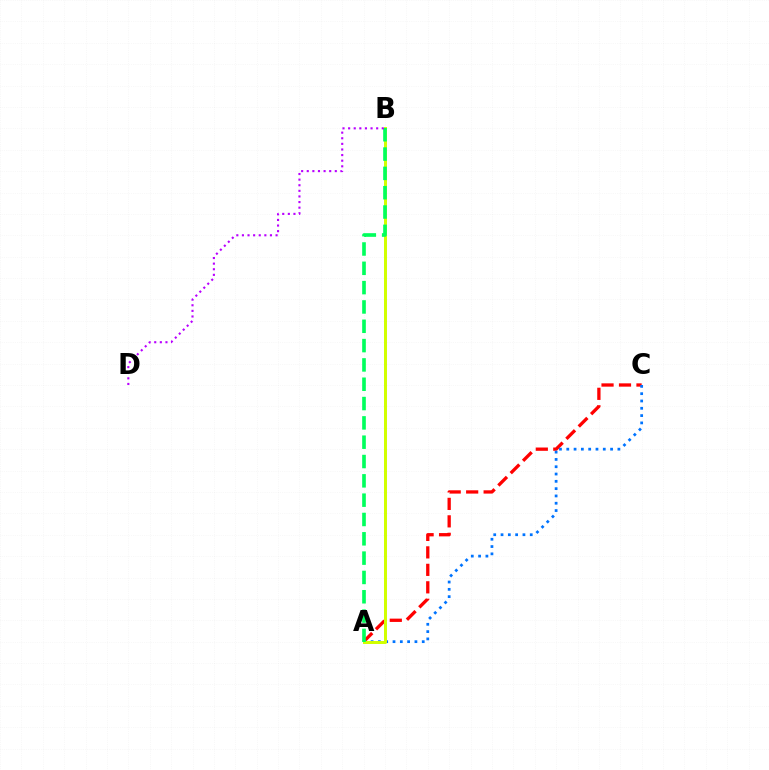{('A', 'C'): [{'color': '#ff0000', 'line_style': 'dashed', 'thickness': 2.37}, {'color': '#0074ff', 'line_style': 'dotted', 'thickness': 1.98}], ('A', 'B'): [{'color': '#d1ff00', 'line_style': 'solid', 'thickness': 2.15}, {'color': '#00ff5c', 'line_style': 'dashed', 'thickness': 2.62}], ('B', 'D'): [{'color': '#b900ff', 'line_style': 'dotted', 'thickness': 1.52}]}